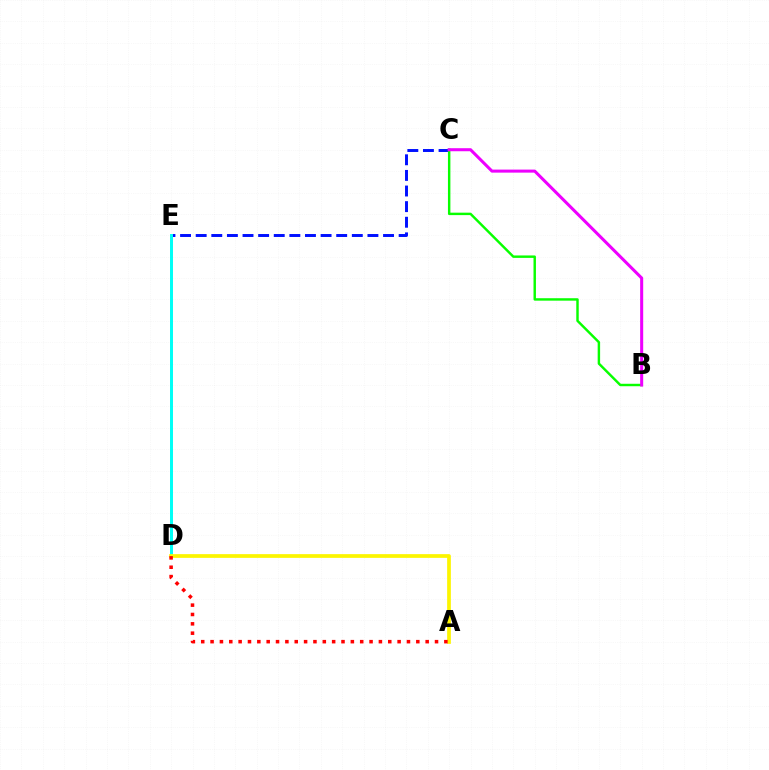{('C', 'E'): [{'color': '#0010ff', 'line_style': 'dashed', 'thickness': 2.12}], ('D', 'E'): [{'color': '#00fff6', 'line_style': 'solid', 'thickness': 2.14}], ('B', 'C'): [{'color': '#08ff00', 'line_style': 'solid', 'thickness': 1.76}, {'color': '#ee00ff', 'line_style': 'solid', 'thickness': 2.19}], ('A', 'D'): [{'color': '#fcf500', 'line_style': 'solid', 'thickness': 2.68}, {'color': '#ff0000', 'line_style': 'dotted', 'thickness': 2.54}]}